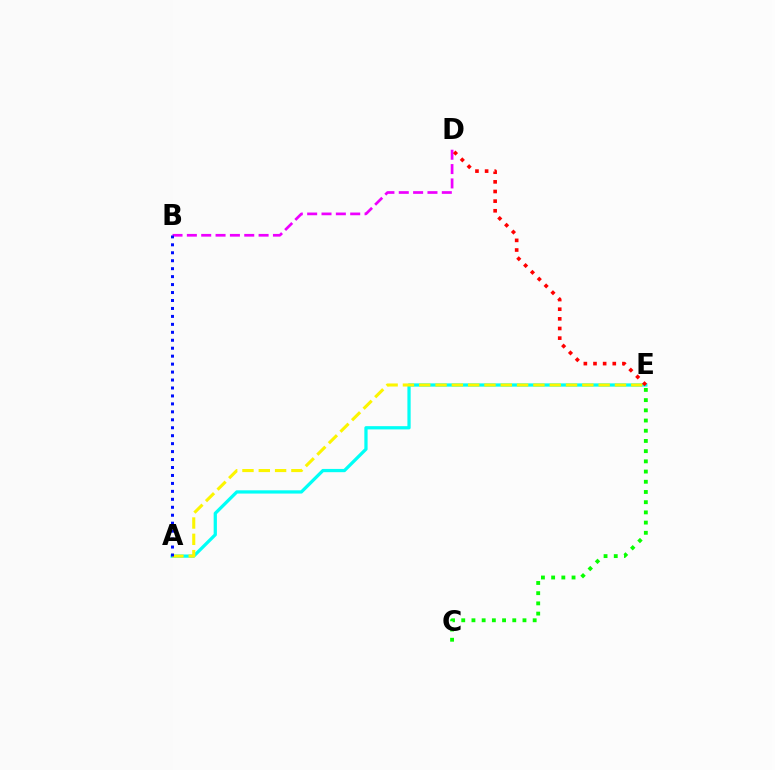{('A', 'E'): [{'color': '#00fff6', 'line_style': 'solid', 'thickness': 2.34}, {'color': '#fcf500', 'line_style': 'dashed', 'thickness': 2.22}], ('B', 'D'): [{'color': '#ee00ff', 'line_style': 'dashed', 'thickness': 1.95}], ('D', 'E'): [{'color': '#ff0000', 'line_style': 'dotted', 'thickness': 2.62}], ('A', 'B'): [{'color': '#0010ff', 'line_style': 'dotted', 'thickness': 2.16}], ('C', 'E'): [{'color': '#08ff00', 'line_style': 'dotted', 'thickness': 2.77}]}